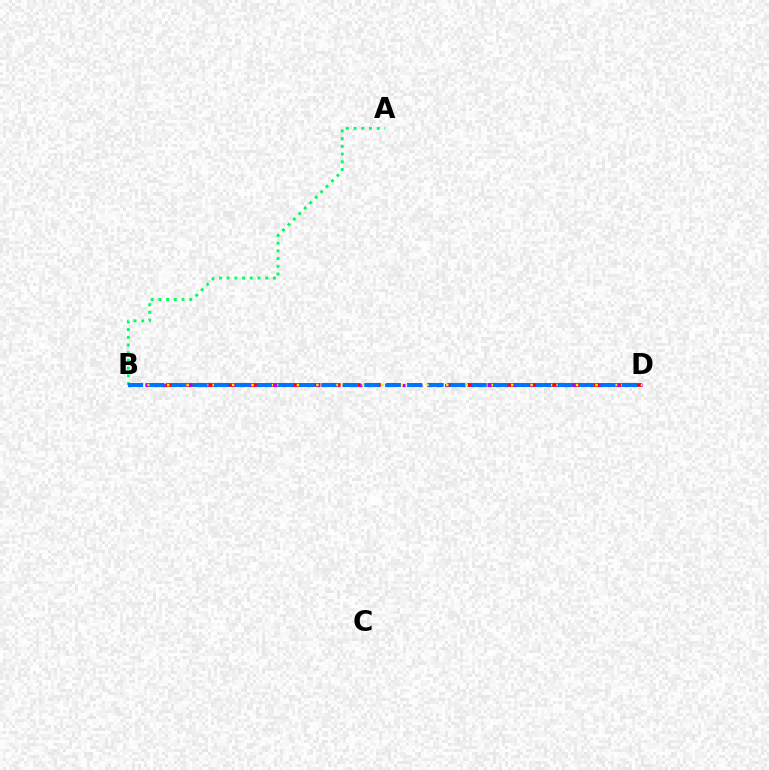{('B', 'D'): [{'color': '#ff0000', 'line_style': 'dashed', 'thickness': 2.73}, {'color': '#b900ff', 'line_style': 'dotted', 'thickness': 2.32}, {'color': '#d1ff00', 'line_style': 'dotted', 'thickness': 1.76}, {'color': '#0074ff', 'line_style': 'dashed', 'thickness': 2.92}], ('A', 'B'): [{'color': '#00ff5c', 'line_style': 'dotted', 'thickness': 2.09}]}